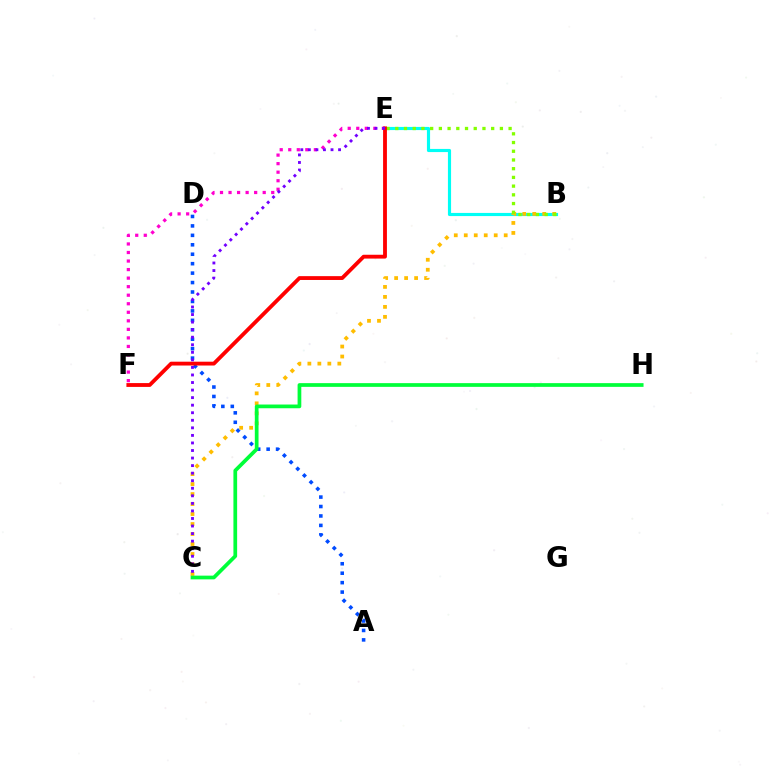{('B', 'E'): [{'color': '#00fff6', 'line_style': 'solid', 'thickness': 2.27}, {'color': '#84ff00', 'line_style': 'dotted', 'thickness': 2.37}], ('A', 'D'): [{'color': '#004bff', 'line_style': 'dotted', 'thickness': 2.57}], ('B', 'C'): [{'color': '#ffbd00', 'line_style': 'dotted', 'thickness': 2.71}], ('C', 'H'): [{'color': '#00ff39', 'line_style': 'solid', 'thickness': 2.68}], ('E', 'F'): [{'color': '#ff00cf', 'line_style': 'dotted', 'thickness': 2.32}, {'color': '#ff0000', 'line_style': 'solid', 'thickness': 2.76}], ('C', 'E'): [{'color': '#7200ff', 'line_style': 'dotted', 'thickness': 2.05}]}